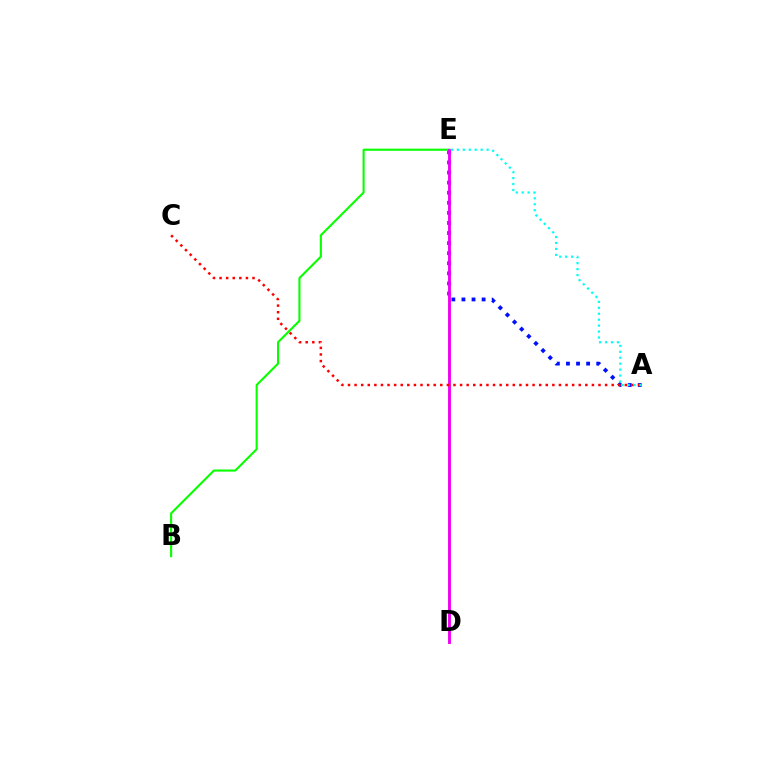{('D', 'E'): [{'color': '#fcf500', 'line_style': 'solid', 'thickness': 2.01}, {'color': '#ee00ff', 'line_style': 'solid', 'thickness': 2.08}], ('A', 'E'): [{'color': '#0010ff', 'line_style': 'dotted', 'thickness': 2.74}, {'color': '#00fff6', 'line_style': 'dotted', 'thickness': 1.61}], ('B', 'E'): [{'color': '#08ff00', 'line_style': 'solid', 'thickness': 1.52}], ('A', 'C'): [{'color': '#ff0000', 'line_style': 'dotted', 'thickness': 1.79}]}